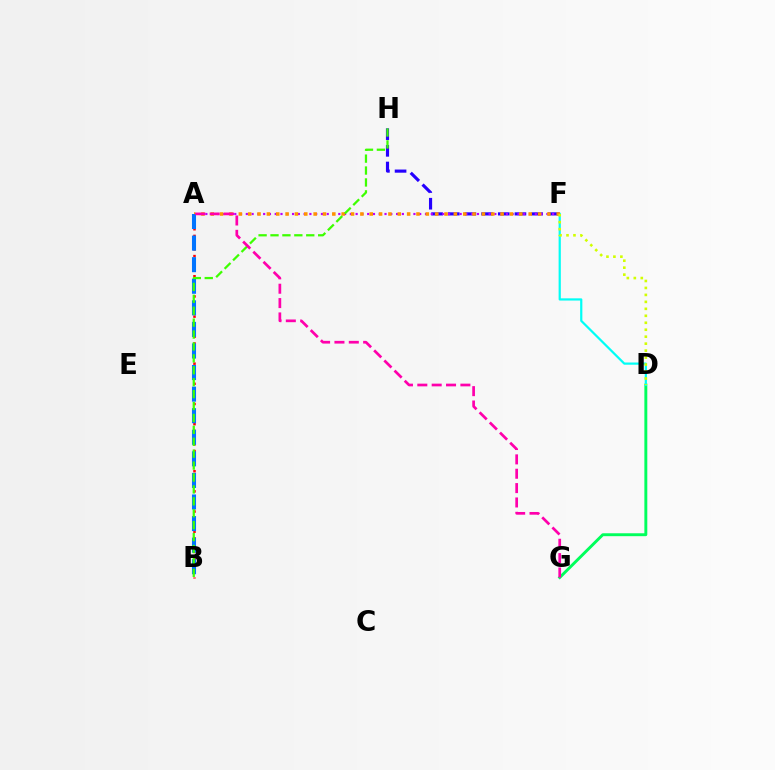{('F', 'H'): [{'color': '#2500ff', 'line_style': 'dashed', 'thickness': 2.27}], ('A', 'F'): [{'color': '#b900ff', 'line_style': 'dotted', 'thickness': 1.57}, {'color': '#ff9400', 'line_style': 'dotted', 'thickness': 2.54}], ('D', 'G'): [{'color': '#00ff5c', 'line_style': 'solid', 'thickness': 2.1}], ('A', 'B'): [{'color': '#ff0000', 'line_style': 'dotted', 'thickness': 1.83}, {'color': '#0074ff', 'line_style': 'dashed', 'thickness': 2.93}], ('D', 'F'): [{'color': '#00fff6', 'line_style': 'solid', 'thickness': 1.59}, {'color': '#d1ff00', 'line_style': 'dotted', 'thickness': 1.89}], ('B', 'H'): [{'color': '#3dff00', 'line_style': 'dashed', 'thickness': 1.62}], ('A', 'G'): [{'color': '#ff00ac', 'line_style': 'dashed', 'thickness': 1.95}]}